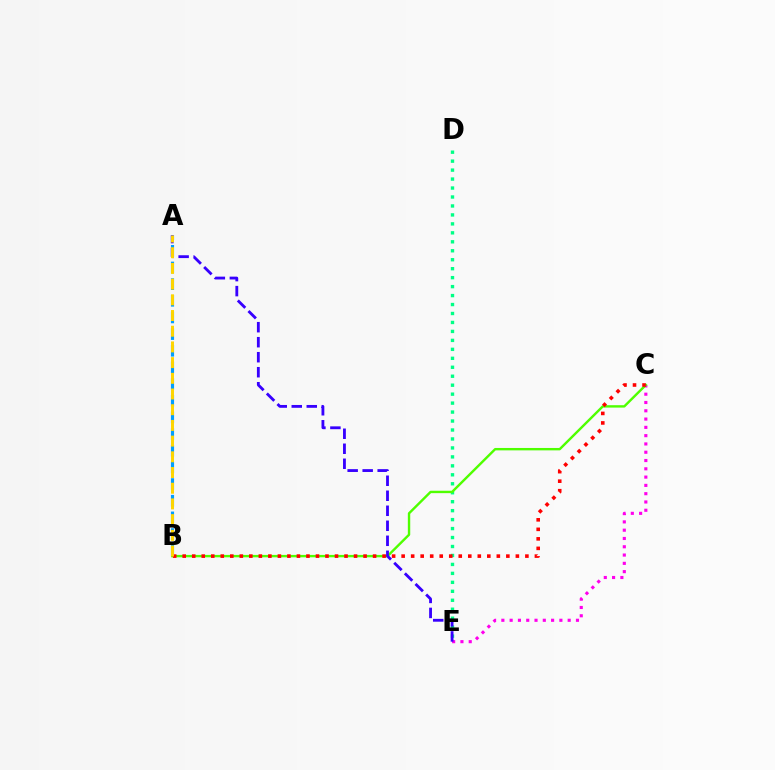{('C', 'E'): [{'color': '#ff00ed', 'line_style': 'dotted', 'thickness': 2.25}], ('A', 'B'): [{'color': '#009eff', 'line_style': 'dashed', 'thickness': 2.26}, {'color': '#ffd500', 'line_style': 'dashed', 'thickness': 2.13}], ('D', 'E'): [{'color': '#00ff86', 'line_style': 'dotted', 'thickness': 2.43}], ('B', 'C'): [{'color': '#4fff00', 'line_style': 'solid', 'thickness': 1.73}, {'color': '#ff0000', 'line_style': 'dotted', 'thickness': 2.59}], ('A', 'E'): [{'color': '#3700ff', 'line_style': 'dashed', 'thickness': 2.04}]}